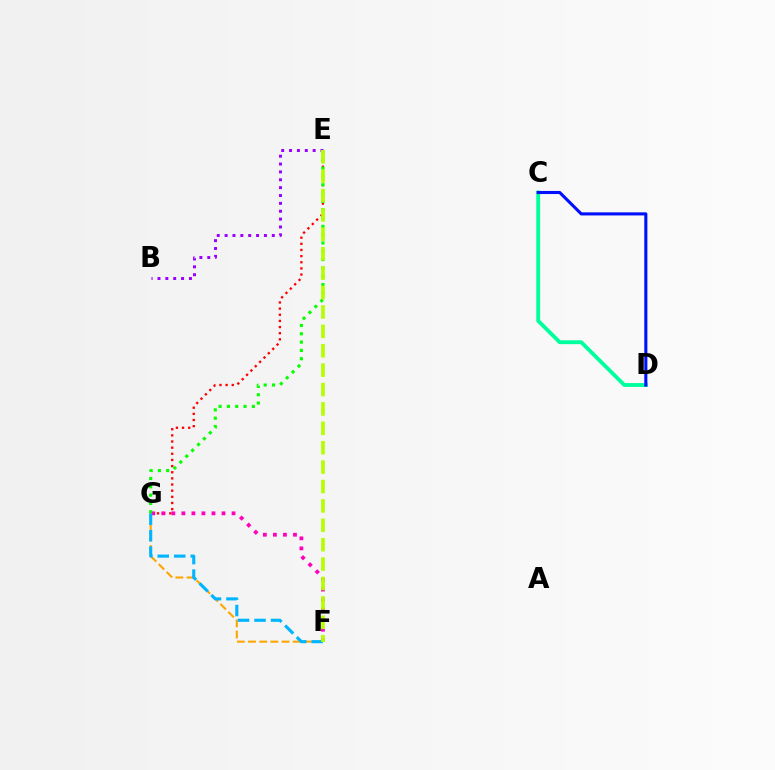{('B', 'E'): [{'color': '#9b00ff', 'line_style': 'dotted', 'thickness': 2.14}], ('E', 'G'): [{'color': '#ff0000', 'line_style': 'dotted', 'thickness': 1.67}, {'color': '#08ff00', 'line_style': 'dotted', 'thickness': 2.26}], ('C', 'D'): [{'color': '#00ff9d', 'line_style': 'solid', 'thickness': 2.78}, {'color': '#0010ff', 'line_style': 'solid', 'thickness': 2.23}], ('F', 'G'): [{'color': '#ffa500', 'line_style': 'dashed', 'thickness': 1.52}, {'color': '#ff00bd', 'line_style': 'dotted', 'thickness': 2.73}, {'color': '#00b5ff', 'line_style': 'dashed', 'thickness': 2.24}], ('E', 'F'): [{'color': '#b3ff00', 'line_style': 'dashed', 'thickness': 2.64}]}